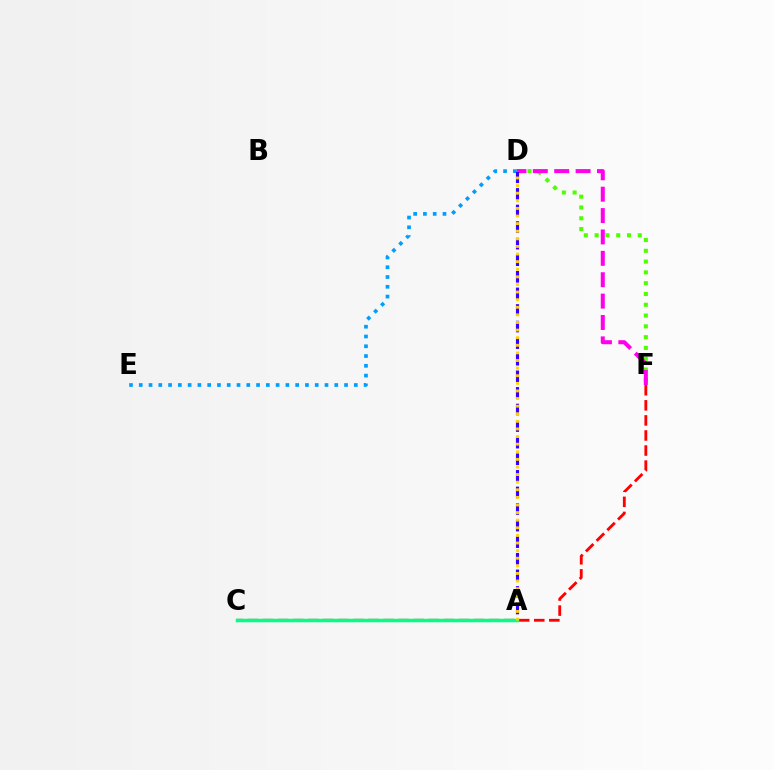{('C', 'F'): [{'color': '#ff0000', 'line_style': 'dashed', 'thickness': 2.05}], ('D', 'F'): [{'color': '#4fff00', 'line_style': 'dotted', 'thickness': 2.93}, {'color': '#ff00ed', 'line_style': 'dashed', 'thickness': 2.9}], ('D', 'E'): [{'color': '#009eff', 'line_style': 'dotted', 'thickness': 2.66}], ('A', 'D'): [{'color': '#3700ff', 'line_style': 'dashed', 'thickness': 2.25}, {'color': '#ffd500', 'line_style': 'dotted', 'thickness': 2.07}], ('A', 'C'): [{'color': '#00ff86', 'line_style': 'solid', 'thickness': 2.52}]}